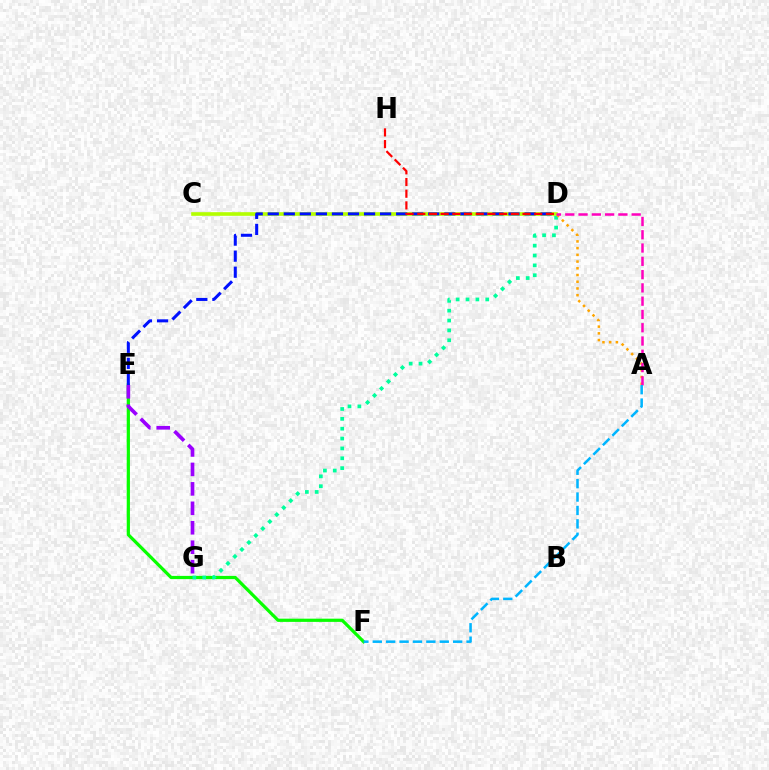{('E', 'F'): [{'color': '#08ff00', 'line_style': 'solid', 'thickness': 2.31}], ('C', 'D'): [{'color': '#b3ff00', 'line_style': 'solid', 'thickness': 2.61}], ('D', 'G'): [{'color': '#00ff9d', 'line_style': 'dotted', 'thickness': 2.68}], ('A', 'D'): [{'color': '#ffa500', 'line_style': 'dotted', 'thickness': 1.83}, {'color': '#ff00bd', 'line_style': 'dashed', 'thickness': 1.8}], ('E', 'G'): [{'color': '#9b00ff', 'line_style': 'dashed', 'thickness': 2.64}], ('D', 'E'): [{'color': '#0010ff', 'line_style': 'dashed', 'thickness': 2.18}], ('A', 'F'): [{'color': '#00b5ff', 'line_style': 'dashed', 'thickness': 1.82}], ('D', 'H'): [{'color': '#ff0000', 'line_style': 'dashed', 'thickness': 1.59}]}